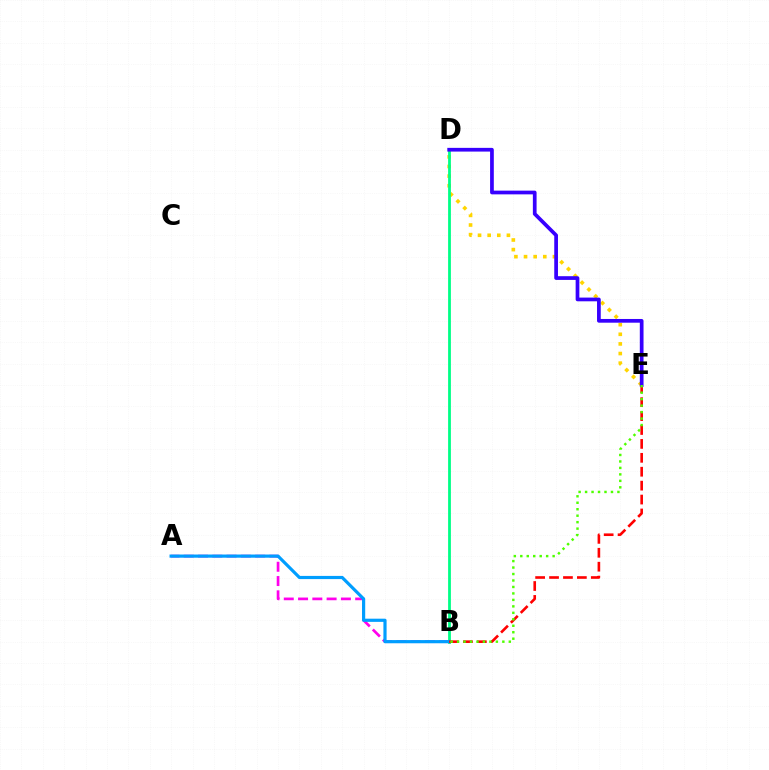{('A', 'B'): [{'color': '#ff00ed', 'line_style': 'dashed', 'thickness': 1.94}, {'color': '#009eff', 'line_style': 'solid', 'thickness': 2.29}], ('D', 'E'): [{'color': '#ffd500', 'line_style': 'dotted', 'thickness': 2.62}, {'color': '#3700ff', 'line_style': 'solid', 'thickness': 2.68}], ('B', 'D'): [{'color': '#00ff86', 'line_style': 'solid', 'thickness': 2.01}], ('B', 'E'): [{'color': '#ff0000', 'line_style': 'dashed', 'thickness': 1.89}, {'color': '#4fff00', 'line_style': 'dotted', 'thickness': 1.76}]}